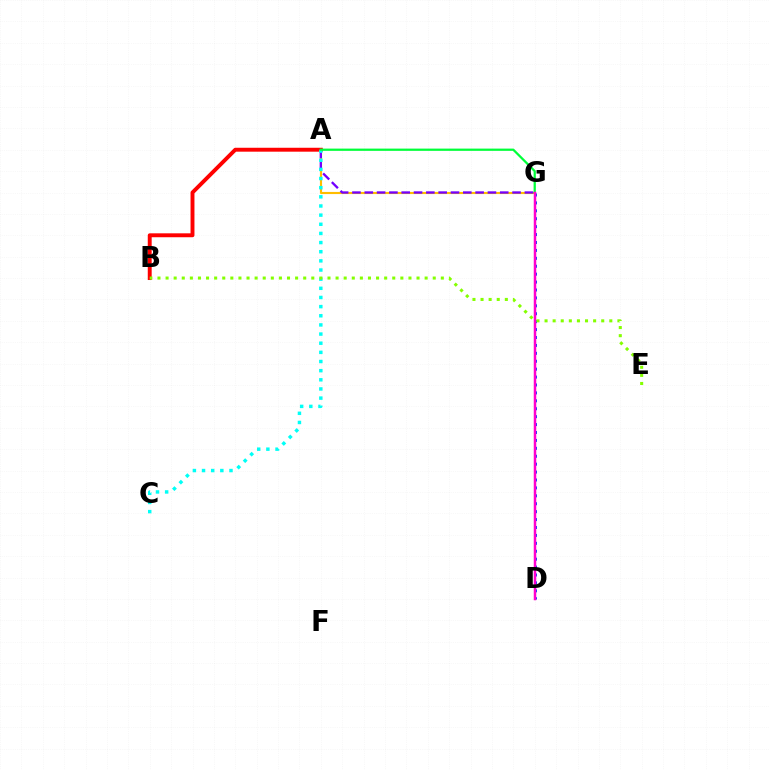{('A', 'G'): [{'color': '#ffbd00', 'line_style': 'solid', 'thickness': 1.53}, {'color': '#7200ff', 'line_style': 'dashed', 'thickness': 1.67}, {'color': '#00ff39', 'line_style': 'solid', 'thickness': 1.62}], ('A', 'B'): [{'color': '#ff0000', 'line_style': 'solid', 'thickness': 2.82}], ('A', 'C'): [{'color': '#00fff6', 'line_style': 'dotted', 'thickness': 2.49}], ('D', 'G'): [{'color': '#004bff', 'line_style': 'dotted', 'thickness': 2.15}, {'color': '#ff00cf', 'line_style': 'solid', 'thickness': 1.8}], ('B', 'E'): [{'color': '#84ff00', 'line_style': 'dotted', 'thickness': 2.2}]}